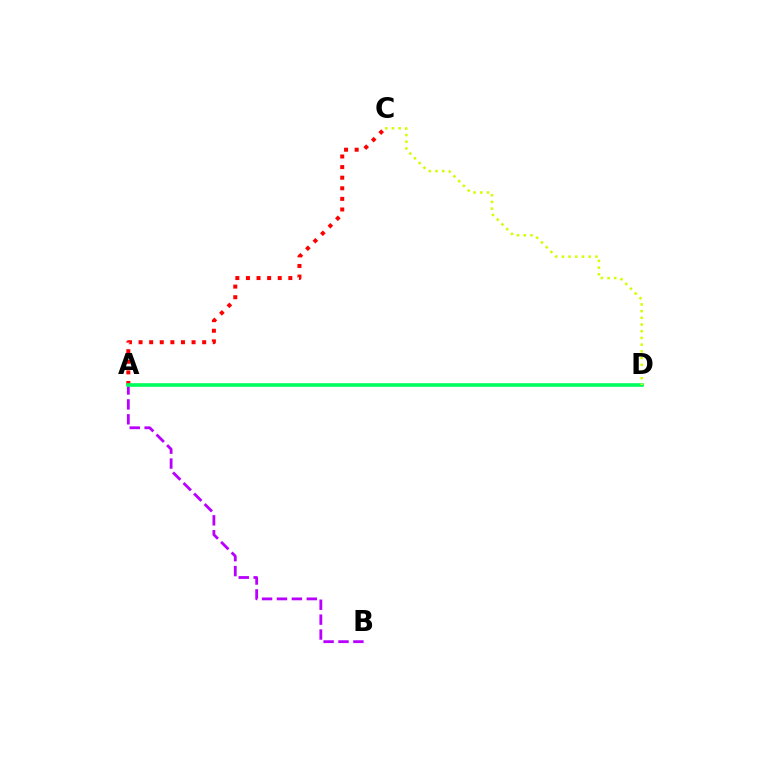{('A', 'C'): [{'color': '#ff0000', 'line_style': 'dotted', 'thickness': 2.88}], ('A', 'D'): [{'color': '#0074ff', 'line_style': 'solid', 'thickness': 1.53}, {'color': '#00ff5c', 'line_style': 'solid', 'thickness': 2.59}], ('A', 'B'): [{'color': '#b900ff', 'line_style': 'dashed', 'thickness': 2.02}], ('C', 'D'): [{'color': '#d1ff00', 'line_style': 'dotted', 'thickness': 1.82}]}